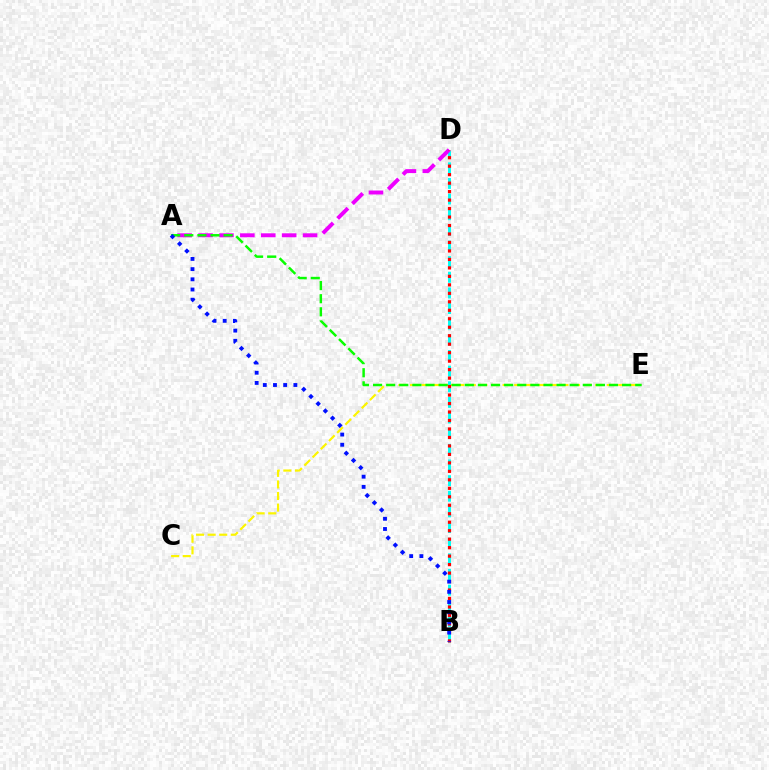{('C', 'E'): [{'color': '#fcf500', 'line_style': 'dashed', 'thickness': 1.57}], ('B', 'D'): [{'color': '#00fff6', 'line_style': 'dashed', 'thickness': 2.12}, {'color': '#ff0000', 'line_style': 'dotted', 'thickness': 2.3}], ('A', 'D'): [{'color': '#ee00ff', 'line_style': 'dashed', 'thickness': 2.84}], ('A', 'E'): [{'color': '#08ff00', 'line_style': 'dashed', 'thickness': 1.78}], ('A', 'B'): [{'color': '#0010ff', 'line_style': 'dotted', 'thickness': 2.77}]}